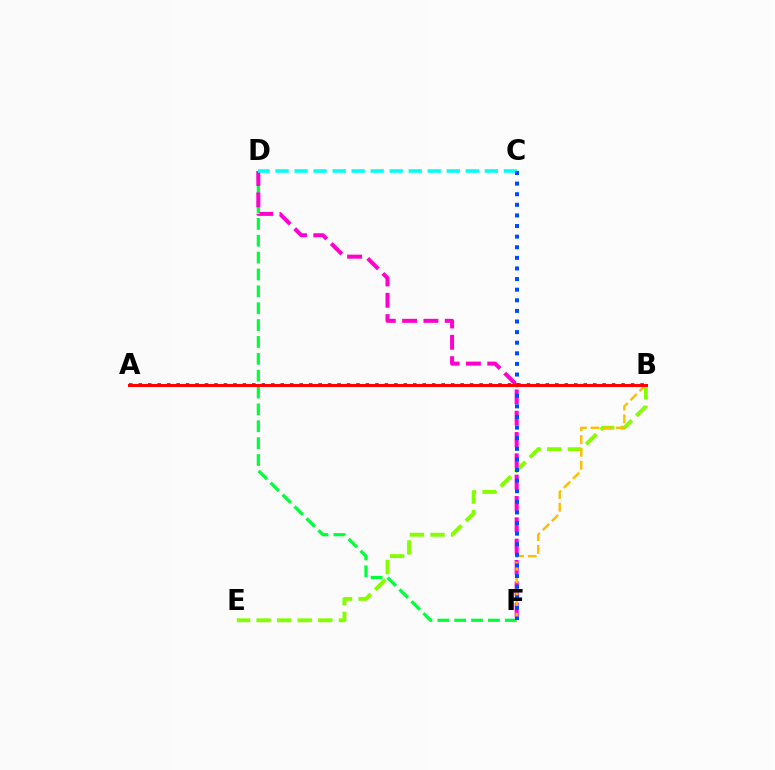{('B', 'E'): [{'color': '#84ff00', 'line_style': 'dashed', 'thickness': 2.79}], ('D', 'F'): [{'color': '#00ff39', 'line_style': 'dashed', 'thickness': 2.29}, {'color': '#ff00cf', 'line_style': 'dashed', 'thickness': 2.9}], ('A', 'B'): [{'color': '#7200ff', 'line_style': 'dotted', 'thickness': 2.57}, {'color': '#ff0000', 'line_style': 'solid', 'thickness': 2.15}], ('B', 'F'): [{'color': '#ffbd00', 'line_style': 'dashed', 'thickness': 1.73}], ('C', 'D'): [{'color': '#00fff6', 'line_style': 'dashed', 'thickness': 2.58}], ('C', 'F'): [{'color': '#004bff', 'line_style': 'dotted', 'thickness': 2.88}]}